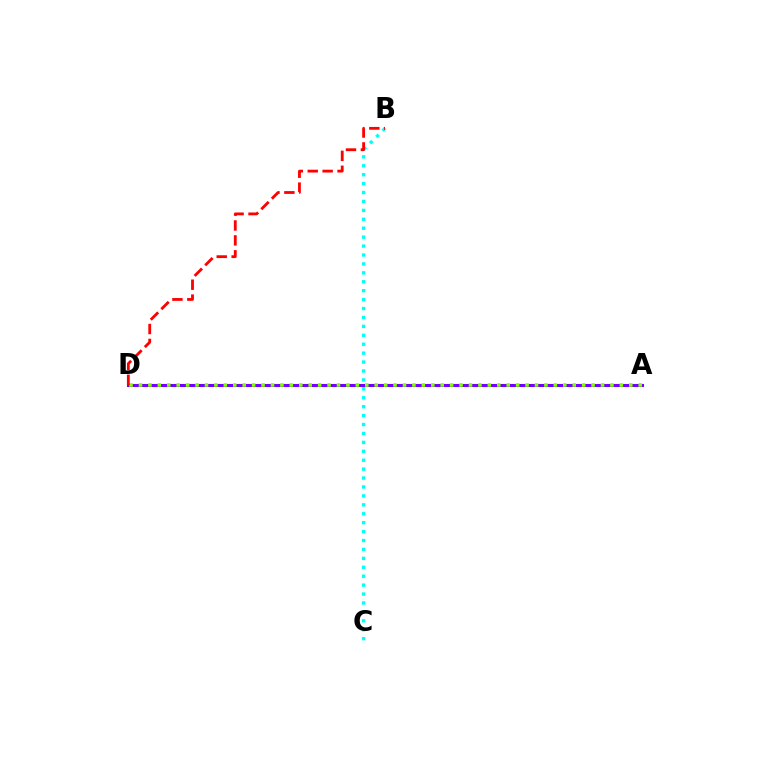{('A', 'D'): [{'color': '#7200ff', 'line_style': 'solid', 'thickness': 2.21}, {'color': '#84ff00', 'line_style': 'dotted', 'thickness': 2.56}], ('B', 'C'): [{'color': '#00fff6', 'line_style': 'dotted', 'thickness': 2.42}], ('B', 'D'): [{'color': '#ff0000', 'line_style': 'dashed', 'thickness': 2.03}]}